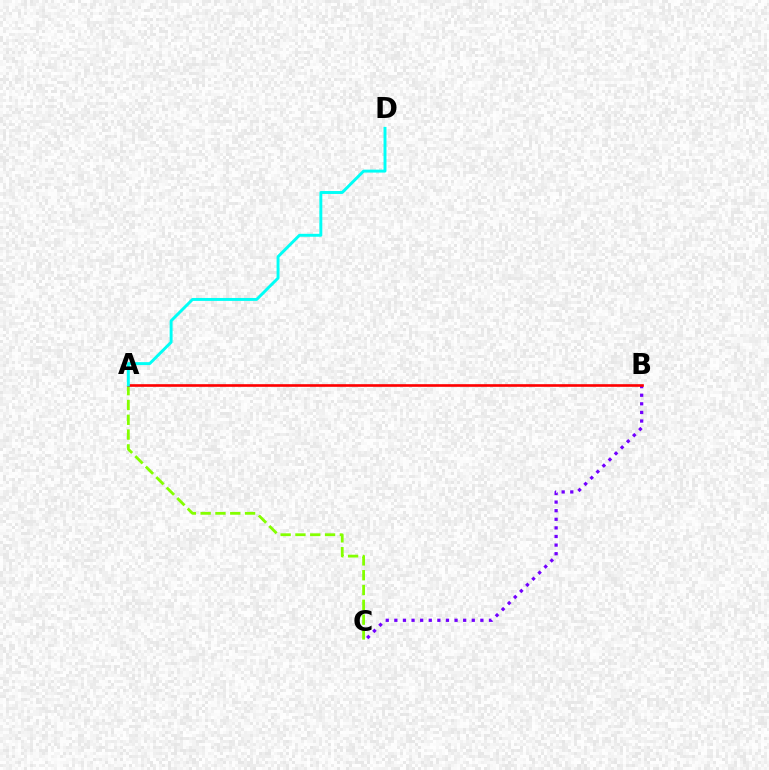{('A', 'C'): [{'color': '#84ff00', 'line_style': 'dashed', 'thickness': 2.01}], ('B', 'C'): [{'color': '#7200ff', 'line_style': 'dotted', 'thickness': 2.34}], ('A', 'B'): [{'color': '#ff0000', 'line_style': 'solid', 'thickness': 1.9}], ('A', 'D'): [{'color': '#00fff6', 'line_style': 'solid', 'thickness': 2.11}]}